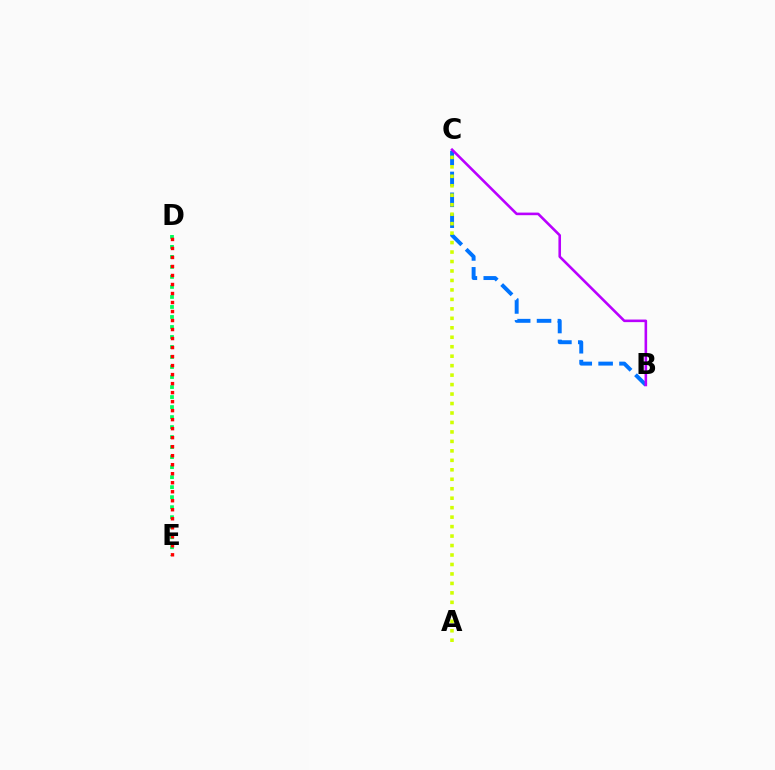{('D', 'E'): [{'color': '#00ff5c', 'line_style': 'dotted', 'thickness': 2.72}, {'color': '#ff0000', 'line_style': 'dotted', 'thickness': 2.45}], ('B', 'C'): [{'color': '#0074ff', 'line_style': 'dashed', 'thickness': 2.84}, {'color': '#b900ff', 'line_style': 'solid', 'thickness': 1.87}], ('A', 'C'): [{'color': '#d1ff00', 'line_style': 'dotted', 'thickness': 2.57}]}